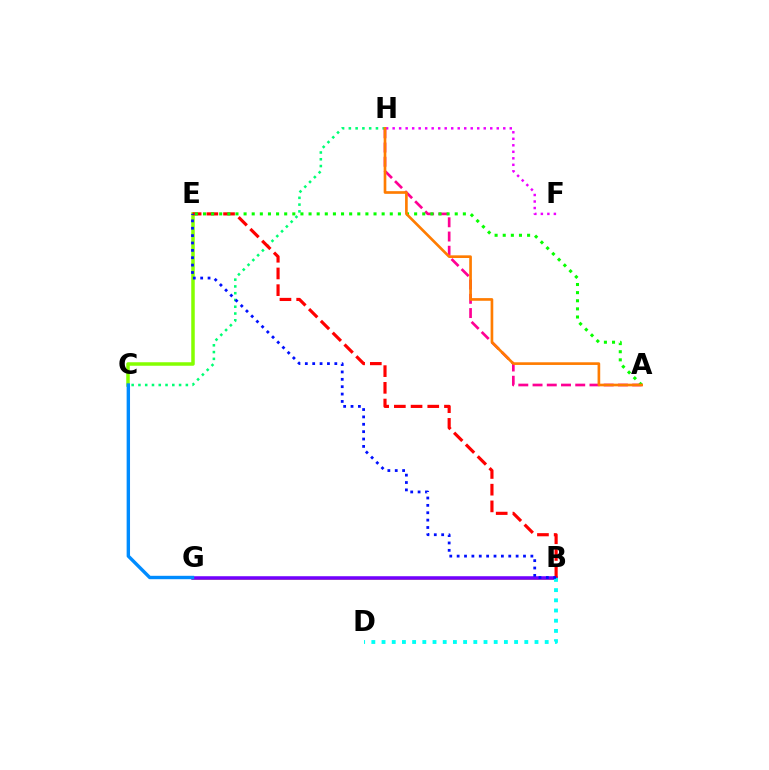{('B', 'G'): [{'color': '#fcf500', 'line_style': 'solid', 'thickness': 2.0}, {'color': '#7200ff', 'line_style': 'solid', 'thickness': 2.56}], ('C', 'H'): [{'color': '#00ff74', 'line_style': 'dotted', 'thickness': 1.84}], ('C', 'E'): [{'color': '#84ff00', 'line_style': 'solid', 'thickness': 2.53}], ('C', 'G'): [{'color': '#008cff', 'line_style': 'solid', 'thickness': 2.44}], ('A', 'H'): [{'color': '#ff0094', 'line_style': 'dashed', 'thickness': 1.93}, {'color': '#ff7c00', 'line_style': 'solid', 'thickness': 1.92}], ('F', 'H'): [{'color': '#ee00ff', 'line_style': 'dotted', 'thickness': 1.77}], ('B', 'E'): [{'color': '#ff0000', 'line_style': 'dashed', 'thickness': 2.27}, {'color': '#0010ff', 'line_style': 'dotted', 'thickness': 2.0}], ('B', 'D'): [{'color': '#00fff6', 'line_style': 'dotted', 'thickness': 2.77}], ('A', 'E'): [{'color': '#08ff00', 'line_style': 'dotted', 'thickness': 2.21}]}